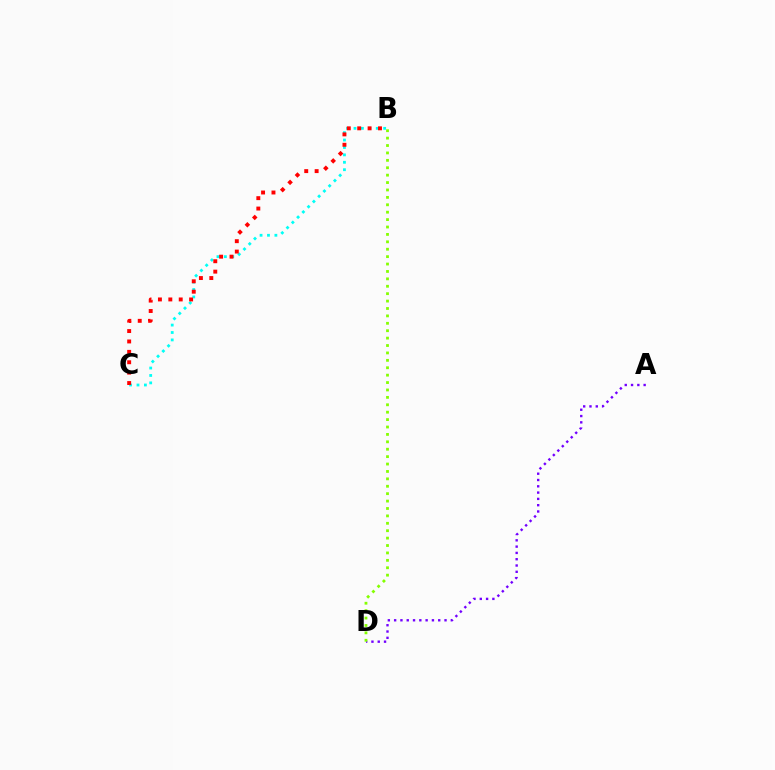{('B', 'C'): [{'color': '#00fff6', 'line_style': 'dotted', 'thickness': 2.02}, {'color': '#ff0000', 'line_style': 'dotted', 'thickness': 2.82}], ('A', 'D'): [{'color': '#7200ff', 'line_style': 'dotted', 'thickness': 1.71}], ('B', 'D'): [{'color': '#84ff00', 'line_style': 'dotted', 'thickness': 2.01}]}